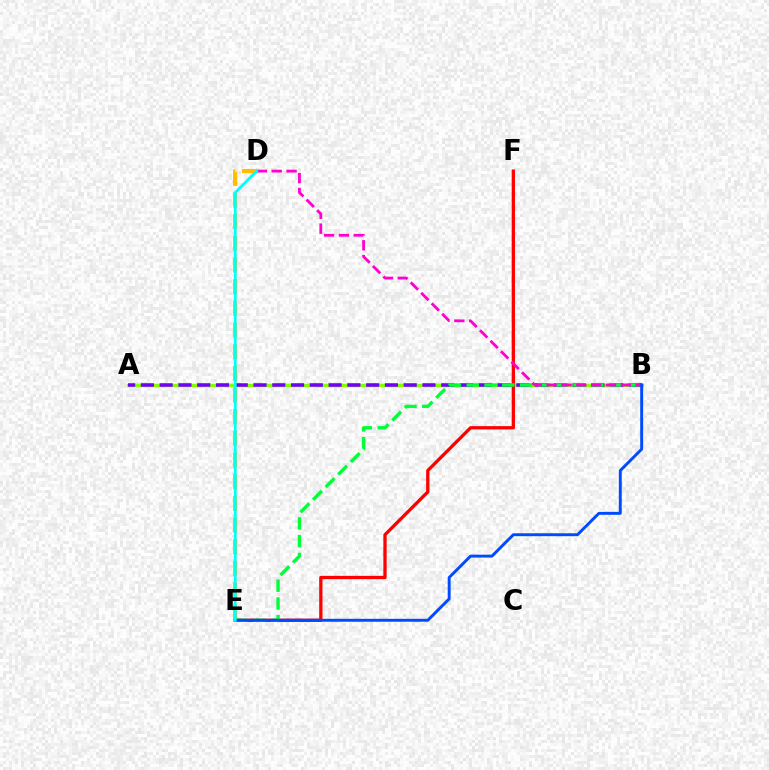{('A', 'B'): [{'color': '#84ff00', 'line_style': 'solid', 'thickness': 2.5}, {'color': '#7200ff', 'line_style': 'dashed', 'thickness': 2.55}], ('E', 'F'): [{'color': '#ff0000', 'line_style': 'solid', 'thickness': 2.37}], ('D', 'E'): [{'color': '#ffbd00', 'line_style': 'dashed', 'thickness': 2.94}, {'color': '#00fff6', 'line_style': 'solid', 'thickness': 1.96}], ('B', 'E'): [{'color': '#00ff39', 'line_style': 'dashed', 'thickness': 2.42}, {'color': '#004bff', 'line_style': 'solid', 'thickness': 2.11}], ('B', 'D'): [{'color': '#ff00cf', 'line_style': 'dashed', 'thickness': 2.02}]}